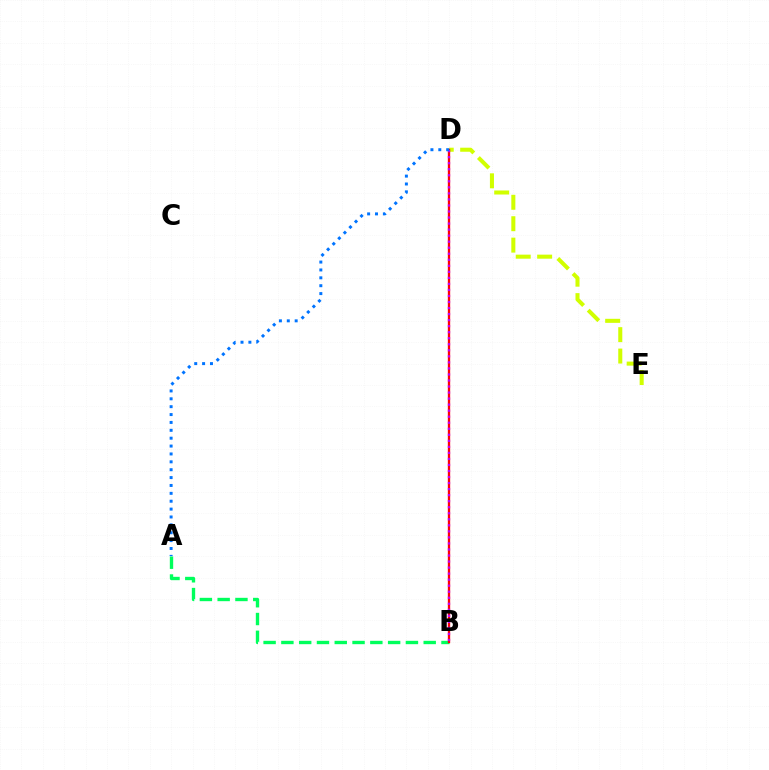{('D', 'E'): [{'color': '#d1ff00', 'line_style': 'dashed', 'thickness': 2.91}], ('A', 'B'): [{'color': '#00ff5c', 'line_style': 'dashed', 'thickness': 2.42}], ('B', 'D'): [{'color': '#ff0000', 'line_style': 'solid', 'thickness': 1.68}, {'color': '#b900ff', 'line_style': 'dotted', 'thickness': 1.64}], ('A', 'D'): [{'color': '#0074ff', 'line_style': 'dotted', 'thickness': 2.14}]}